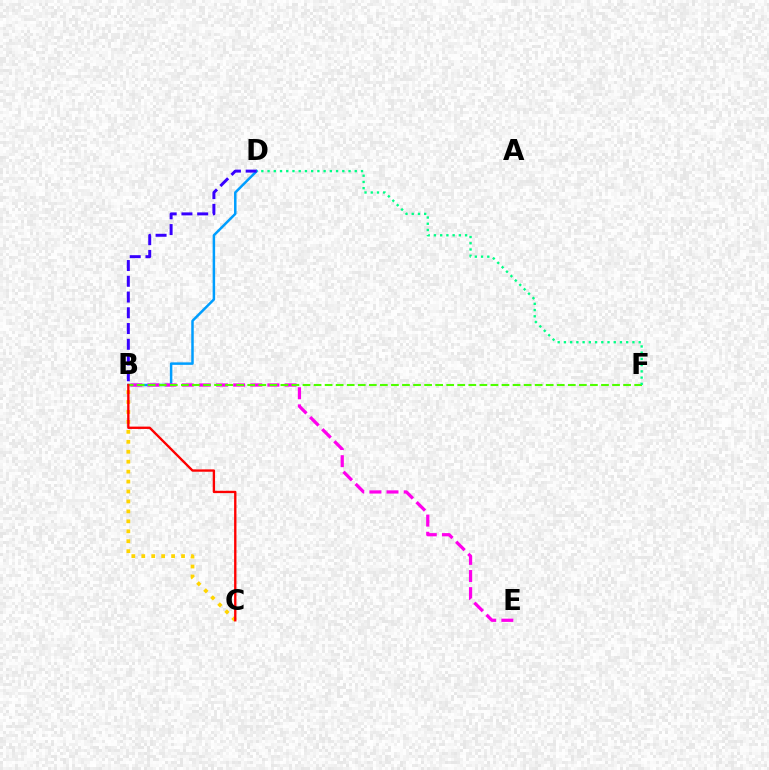{('B', 'D'): [{'color': '#009eff', 'line_style': 'solid', 'thickness': 1.8}, {'color': '#3700ff', 'line_style': 'dashed', 'thickness': 2.14}], ('B', 'E'): [{'color': '#ff00ed', 'line_style': 'dashed', 'thickness': 2.33}], ('B', 'C'): [{'color': '#ffd500', 'line_style': 'dotted', 'thickness': 2.7}, {'color': '#ff0000', 'line_style': 'solid', 'thickness': 1.69}], ('B', 'F'): [{'color': '#4fff00', 'line_style': 'dashed', 'thickness': 1.5}], ('D', 'F'): [{'color': '#00ff86', 'line_style': 'dotted', 'thickness': 1.69}]}